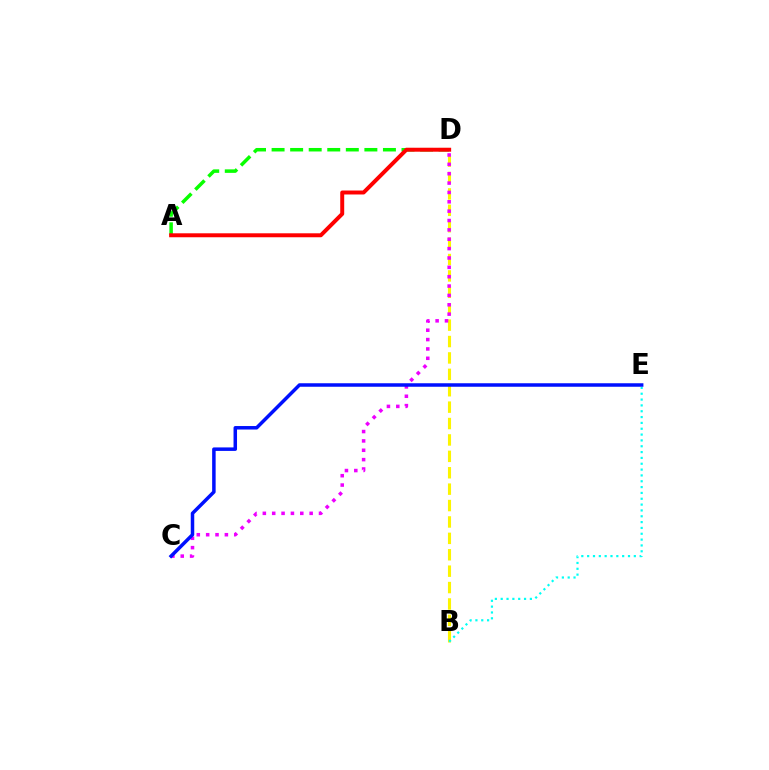{('A', 'D'): [{'color': '#08ff00', 'line_style': 'dashed', 'thickness': 2.52}, {'color': '#ff0000', 'line_style': 'solid', 'thickness': 2.85}], ('B', 'D'): [{'color': '#fcf500', 'line_style': 'dashed', 'thickness': 2.23}], ('C', 'D'): [{'color': '#ee00ff', 'line_style': 'dotted', 'thickness': 2.54}], ('B', 'E'): [{'color': '#00fff6', 'line_style': 'dotted', 'thickness': 1.59}], ('C', 'E'): [{'color': '#0010ff', 'line_style': 'solid', 'thickness': 2.52}]}